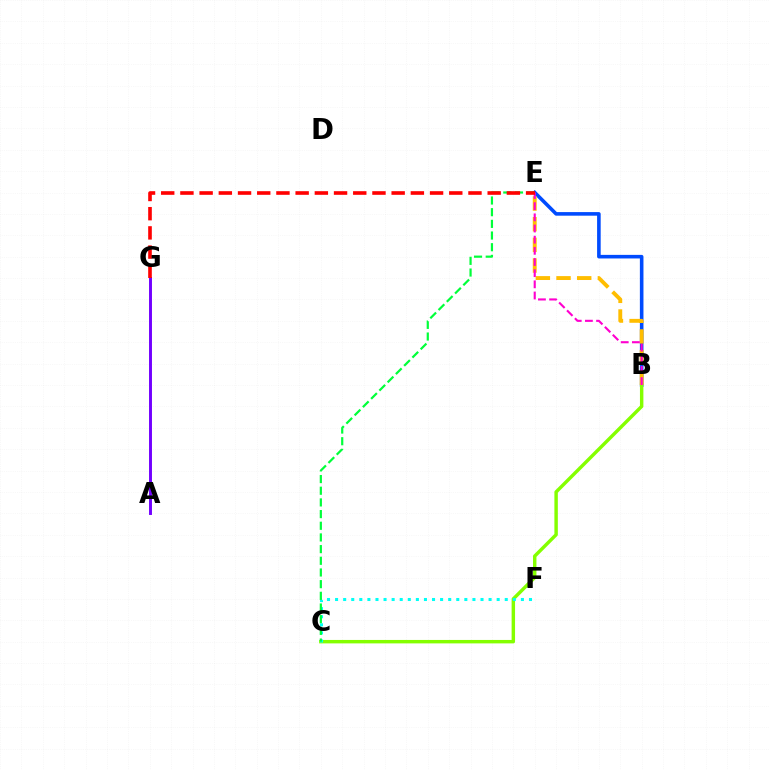{('B', 'E'): [{'color': '#004bff', 'line_style': 'solid', 'thickness': 2.58}, {'color': '#ffbd00', 'line_style': 'dashed', 'thickness': 2.81}, {'color': '#ff00cf', 'line_style': 'dashed', 'thickness': 1.52}], ('B', 'C'): [{'color': '#84ff00', 'line_style': 'solid', 'thickness': 2.47}], ('C', 'F'): [{'color': '#00fff6', 'line_style': 'dotted', 'thickness': 2.2}], ('C', 'E'): [{'color': '#00ff39', 'line_style': 'dashed', 'thickness': 1.59}], ('A', 'G'): [{'color': '#7200ff', 'line_style': 'solid', 'thickness': 2.11}], ('E', 'G'): [{'color': '#ff0000', 'line_style': 'dashed', 'thickness': 2.61}]}